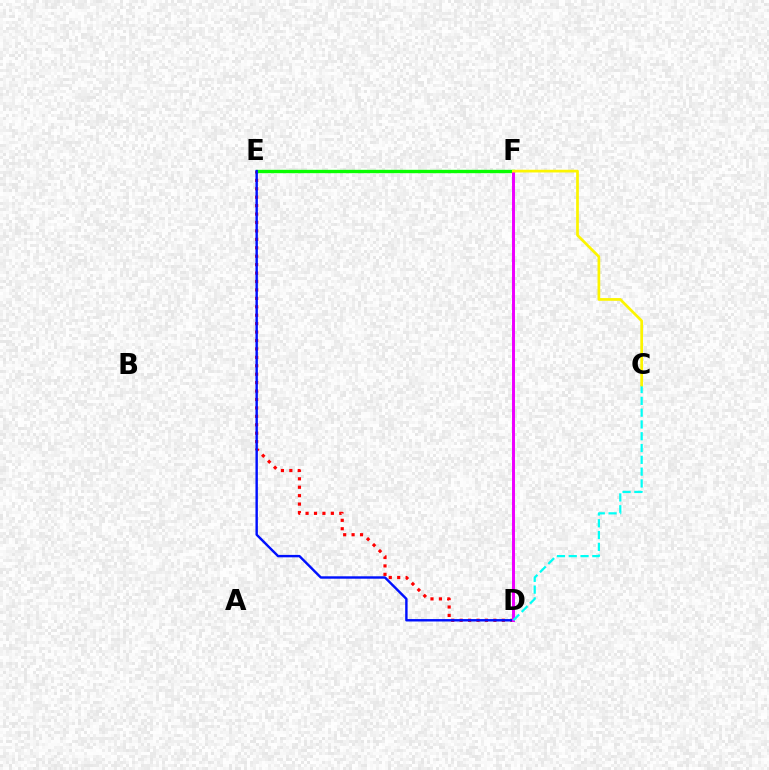{('D', 'E'): [{'color': '#ff0000', 'line_style': 'dotted', 'thickness': 2.29}, {'color': '#0010ff', 'line_style': 'solid', 'thickness': 1.74}], ('E', 'F'): [{'color': '#08ff00', 'line_style': 'solid', 'thickness': 2.43}], ('D', 'F'): [{'color': '#ee00ff', 'line_style': 'solid', 'thickness': 2.14}], ('C', 'D'): [{'color': '#00fff6', 'line_style': 'dashed', 'thickness': 1.6}], ('C', 'F'): [{'color': '#fcf500', 'line_style': 'solid', 'thickness': 1.95}]}